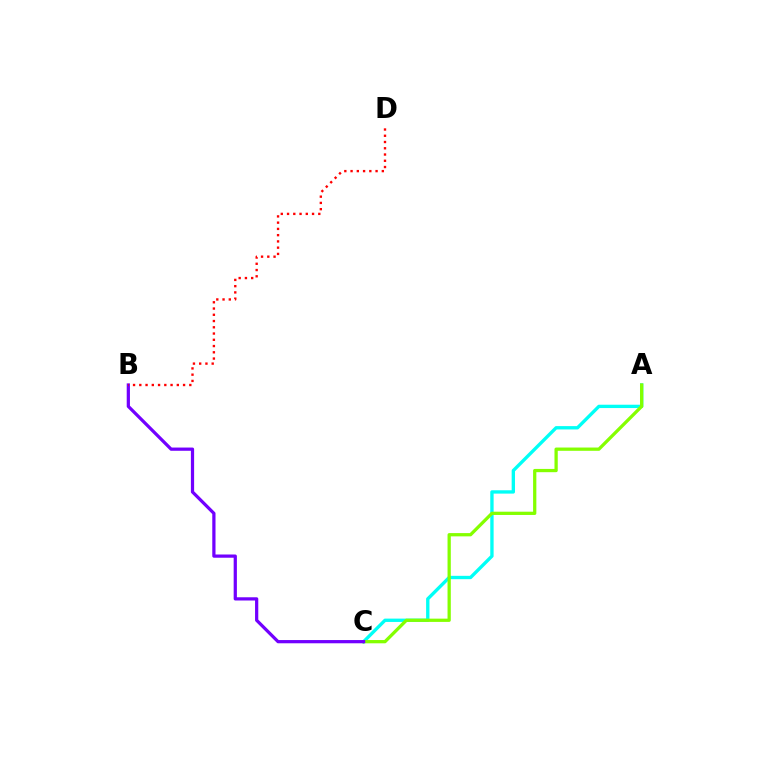{('A', 'C'): [{'color': '#00fff6', 'line_style': 'solid', 'thickness': 2.41}, {'color': '#84ff00', 'line_style': 'solid', 'thickness': 2.35}], ('B', 'C'): [{'color': '#7200ff', 'line_style': 'solid', 'thickness': 2.33}], ('B', 'D'): [{'color': '#ff0000', 'line_style': 'dotted', 'thickness': 1.7}]}